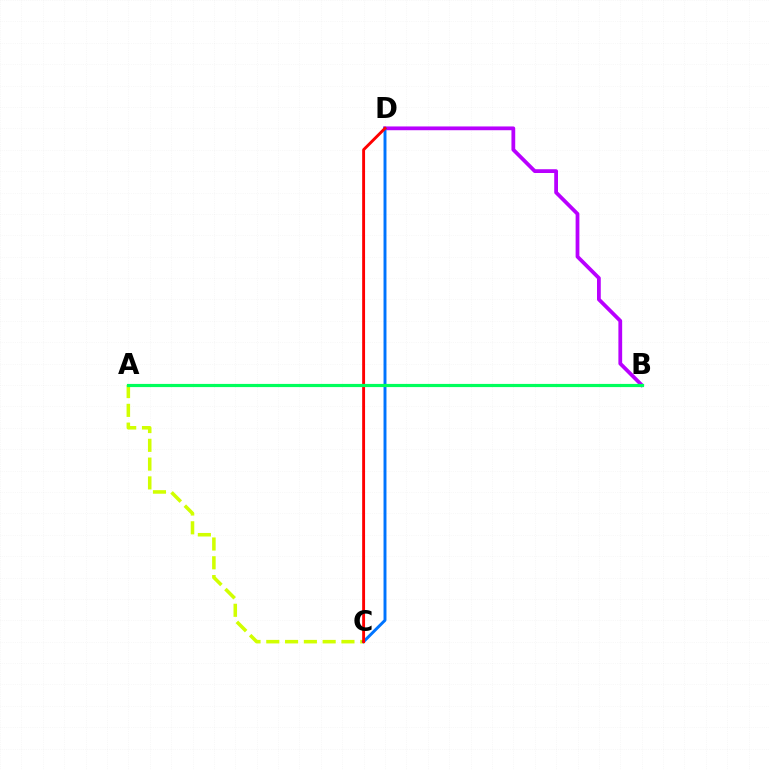{('A', 'C'): [{'color': '#d1ff00', 'line_style': 'dashed', 'thickness': 2.55}], ('B', 'D'): [{'color': '#b900ff', 'line_style': 'solid', 'thickness': 2.71}], ('C', 'D'): [{'color': '#0074ff', 'line_style': 'solid', 'thickness': 2.11}, {'color': '#ff0000', 'line_style': 'solid', 'thickness': 2.09}], ('A', 'B'): [{'color': '#00ff5c', 'line_style': 'solid', 'thickness': 2.28}]}